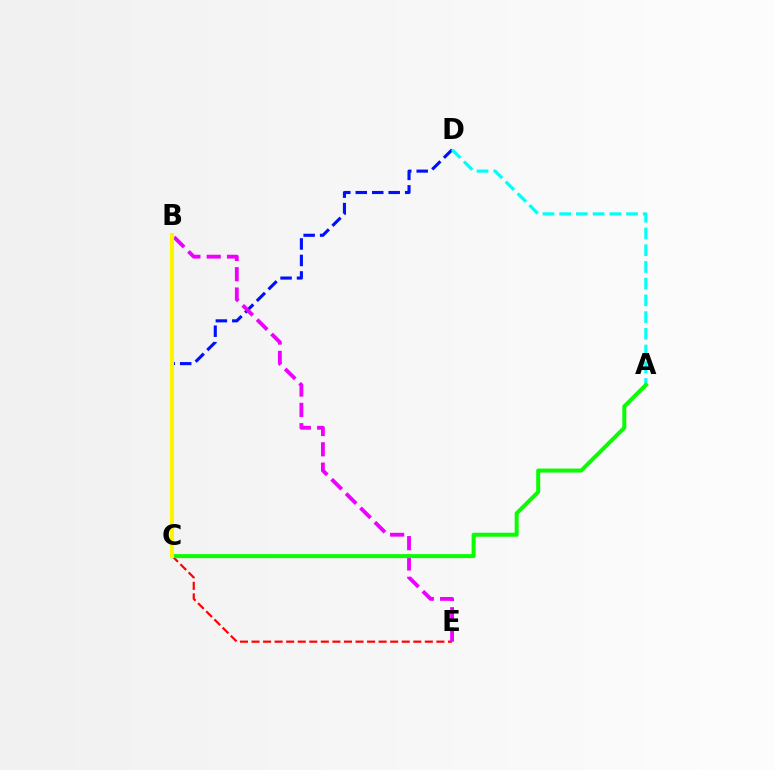{('C', 'E'): [{'color': '#ff0000', 'line_style': 'dashed', 'thickness': 1.57}], ('C', 'D'): [{'color': '#0010ff', 'line_style': 'dashed', 'thickness': 2.24}], ('B', 'E'): [{'color': '#ee00ff', 'line_style': 'dashed', 'thickness': 2.76}], ('A', 'D'): [{'color': '#00fff6', 'line_style': 'dashed', 'thickness': 2.27}], ('A', 'C'): [{'color': '#08ff00', 'line_style': 'solid', 'thickness': 2.87}], ('B', 'C'): [{'color': '#fcf500', 'line_style': 'solid', 'thickness': 2.94}]}